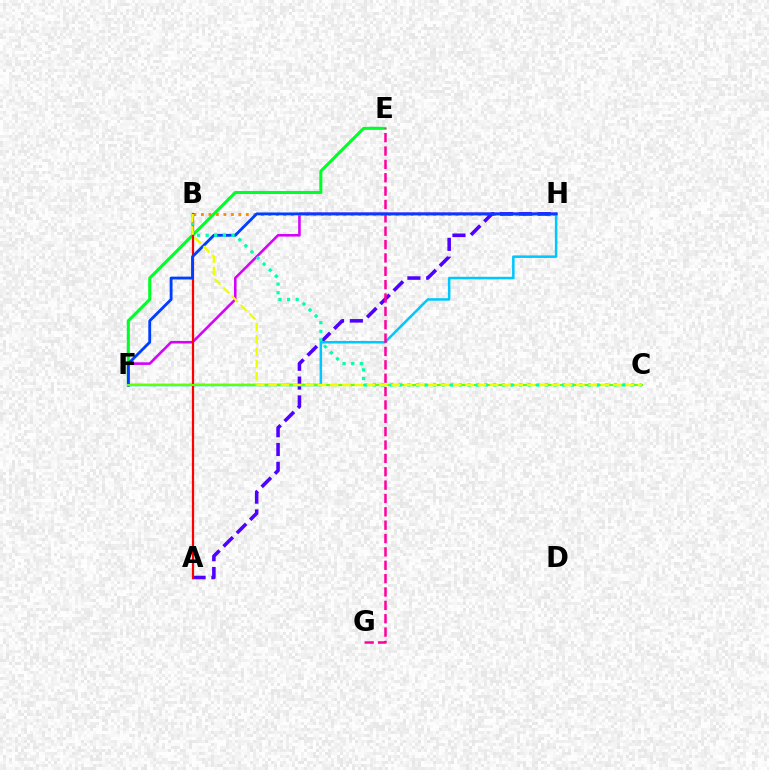{('F', 'H'): [{'color': '#d600ff', 'line_style': 'solid', 'thickness': 1.86}, {'color': '#00c7ff', 'line_style': 'solid', 'thickness': 1.82}, {'color': '#003fff', 'line_style': 'solid', 'thickness': 2.05}], ('B', 'H'): [{'color': '#ff8800', 'line_style': 'dotted', 'thickness': 2.04}], ('A', 'H'): [{'color': '#4f00ff', 'line_style': 'dashed', 'thickness': 2.56}], ('E', 'F'): [{'color': '#00ff27', 'line_style': 'solid', 'thickness': 2.19}], ('E', 'G'): [{'color': '#ff00a0', 'line_style': 'dashed', 'thickness': 1.82}], ('A', 'B'): [{'color': '#ff0000', 'line_style': 'solid', 'thickness': 1.61}], ('C', 'F'): [{'color': '#66ff00', 'line_style': 'solid', 'thickness': 1.53}], ('B', 'C'): [{'color': '#00ffaf', 'line_style': 'dotted', 'thickness': 2.34}, {'color': '#eeff00', 'line_style': 'dashed', 'thickness': 1.67}]}